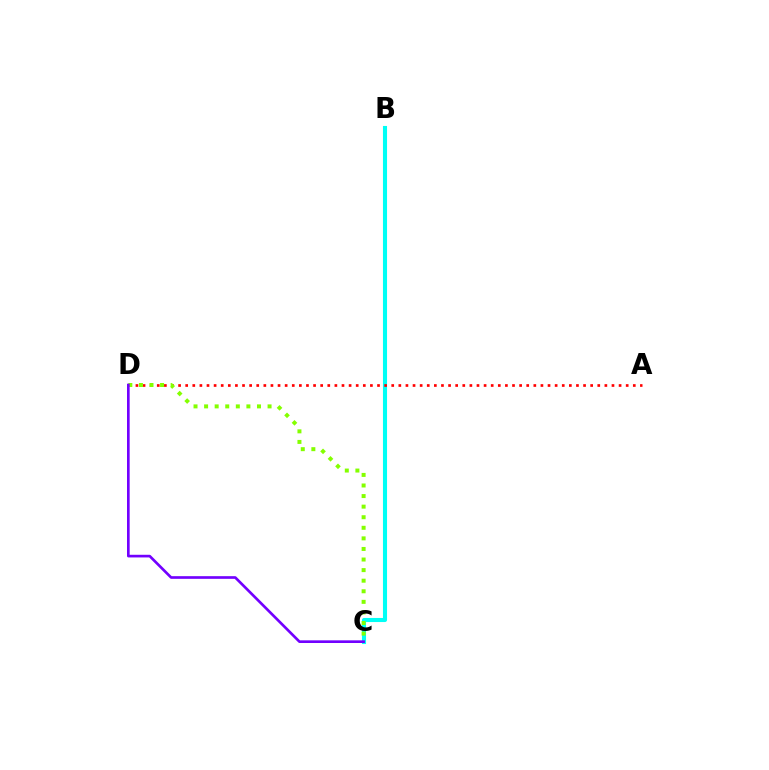{('B', 'C'): [{'color': '#00fff6', 'line_style': 'solid', 'thickness': 2.94}], ('A', 'D'): [{'color': '#ff0000', 'line_style': 'dotted', 'thickness': 1.93}], ('C', 'D'): [{'color': '#84ff00', 'line_style': 'dotted', 'thickness': 2.87}, {'color': '#7200ff', 'line_style': 'solid', 'thickness': 1.92}]}